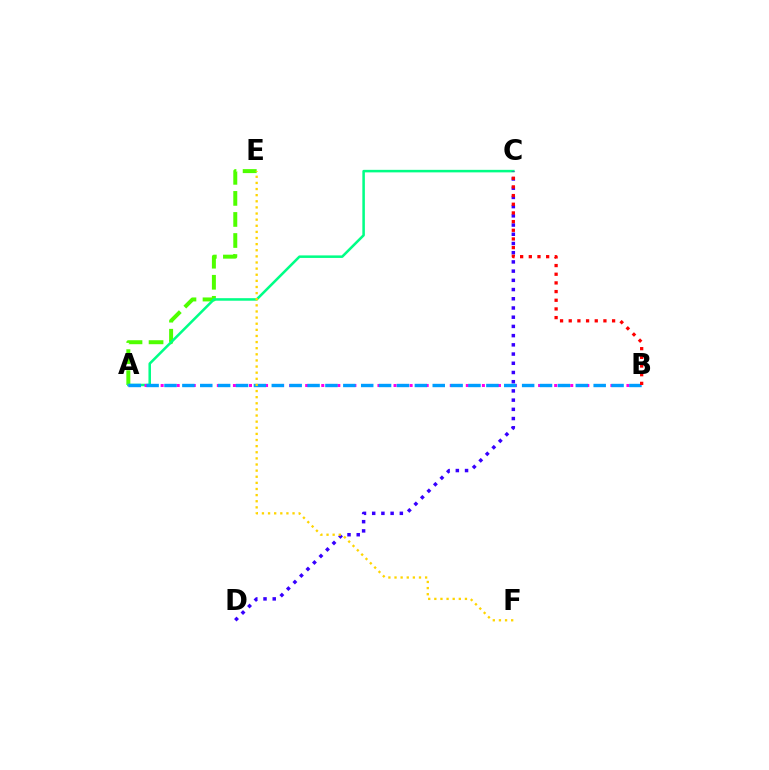{('A', 'E'): [{'color': '#4fff00', 'line_style': 'dashed', 'thickness': 2.86}], ('A', 'C'): [{'color': '#00ff86', 'line_style': 'solid', 'thickness': 1.83}], ('C', 'D'): [{'color': '#3700ff', 'line_style': 'dotted', 'thickness': 2.5}], ('A', 'B'): [{'color': '#ff00ed', 'line_style': 'dotted', 'thickness': 2.18}, {'color': '#009eff', 'line_style': 'dashed', 'thickness': 2.43}], ('E', 'F'): [{'color': '#ffd500', 'line_style': 'dotted', 'thickness': 1.66}], ('B', 'C'): [{'color': '#ff0000', 'line_style': 'dotted', 'thickness': 2.36}]}